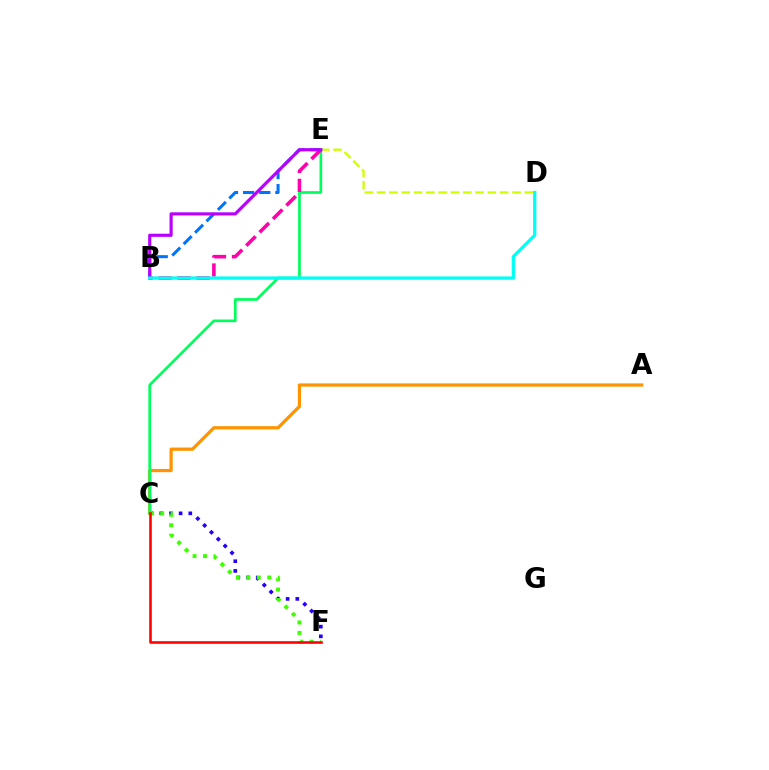{('C', 'F'): [{'color': '#2500ff', 'line_style': 'dotted', 'thickness': 2.63}, {'color': '#3dff00', 'line_style': 'dotted', 'thickness': 2.84}, {'color': '#ff0000', 'line_style': 'solid', 'thickness': 1.87}], ('A', 'C'): [{'color': '#ff9400', 'line_style': 'solid', 'thickness': 2.32}], ('B', 'E'): [{'color': '#0074ff', 'line_style': 'dashed', 'thickness': 2.19}, {'color': '#ff00ac', 'line_style': 'dashed', 'thickness': 2.57}, {'color': '#b900ff', 'line_style': 'solid', 'thickness': 2.26}], ('D', 'E'): [{'color': '#d1ff00', 'line_style': 'dashed', 'thickness': 1.67}], ('C', 'E'): [{'color': '#00ff5c', 'line_style': 'solid', 'thickness': 1.94}], ('B', 'D'): [{'color': '#00fff6', 'line_style': 'solid', 'thickness': 2.35}]}